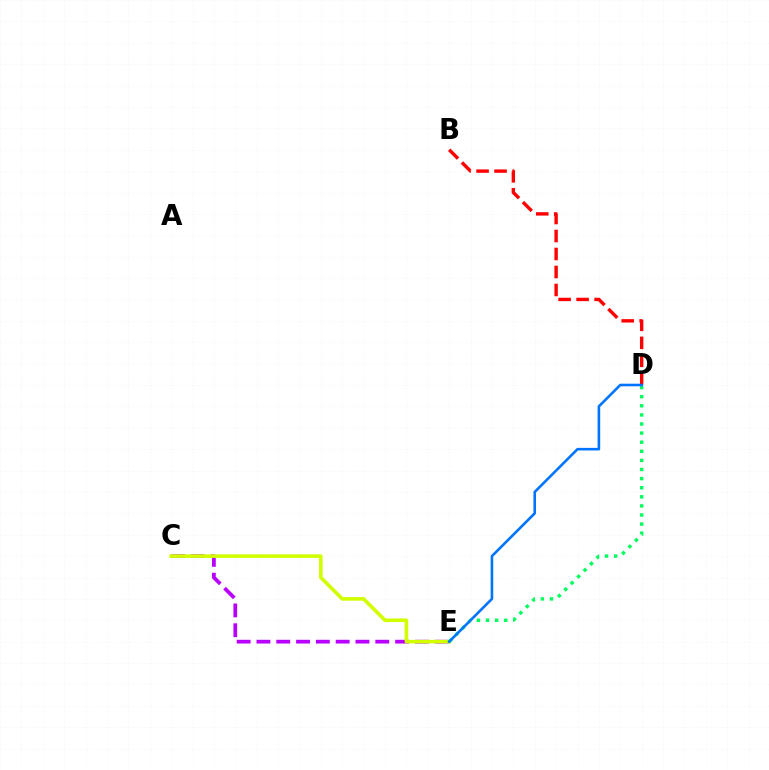{('C', 'E'): [{'color': '#b900ff', 'line_style': 'dashed', 'thickness': 2.69}, {'color': '#d1ff00', 'line_style': 'solid', 'thickness': 2.6}], ('D', 'E'): [{'color': '#00ff5c', 'line_style': 'dotted', 'thickness': 2.47}, {'color': '#0074ff', 'line_style': 'solid', 'thickness': 1.87}], ('B', 'D'): [{'color': '#ff0000', 'line_style': 'dashed', 'thickness': 2.44}]}